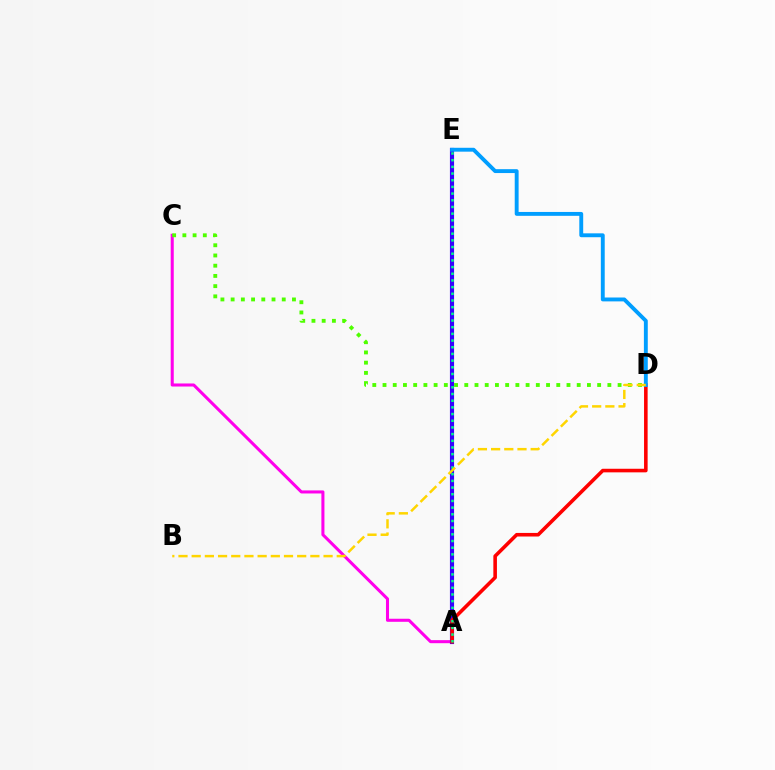{('A', 'C'): [{'color': '#ff00ed', 'line_style': 'solid', 'thickness': 2.2}], ('A', 'E'): [{'color': '#3700ff', 'line_style': 'solid', 'thickness': 2.98}, {'color': '#00ff86', 'line_style': 'dotted', 'thickness': 1.82}], ('C', 'D'): [{'color': '#4fff00', 'line_style': 'dotted', 'thickness': 2.78}], ('A', 'D'): [{'color': '#ff0000', 'line_style': 'solid', 'thickness': 2.58}], ('D', 'E'): [{'color': '#009eff', 'line_style': 'solid', 'thickness': 2.8}], ('B', 'D'): [{'color': '#ffd500', 'line_style': 'dashed', 'thickness': 1.79}]}